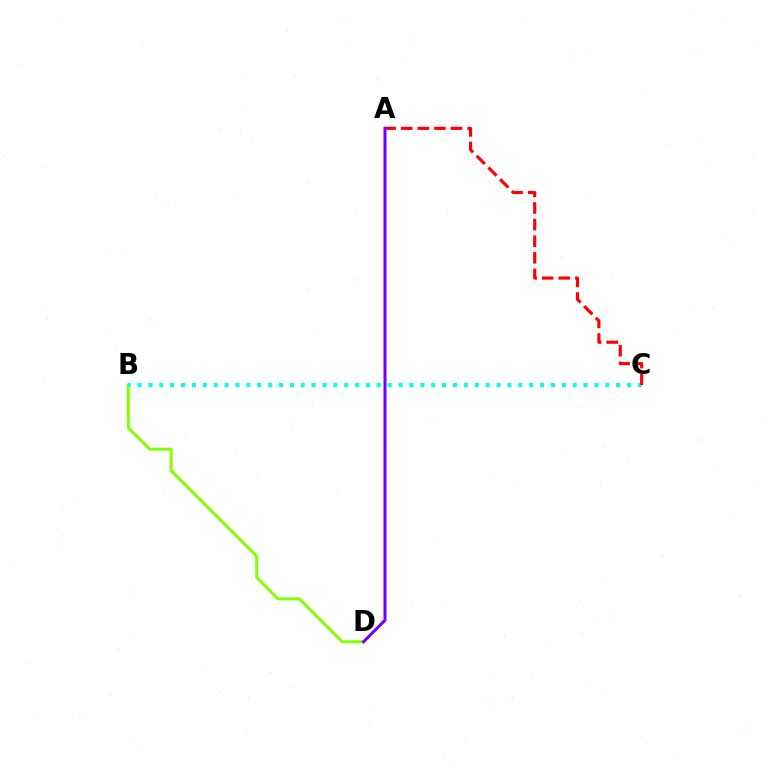{('B', 'D'): [{'color': '#84ff00', 'line_style': 'solid', 'thickness': 2.14}], ('B', 'C'): [{'color': '#00fff6', 'line_style': 'dotted', 'thickness': 2.96}], ('A', 'C'): [{'color': '#ff0000', 'line_style': 'dashed', 'thickness': 2.26}], ('A', 'D'): [{'color': '#7200ff', 'line_style': 'solid', 'thickness': 2.18}]}